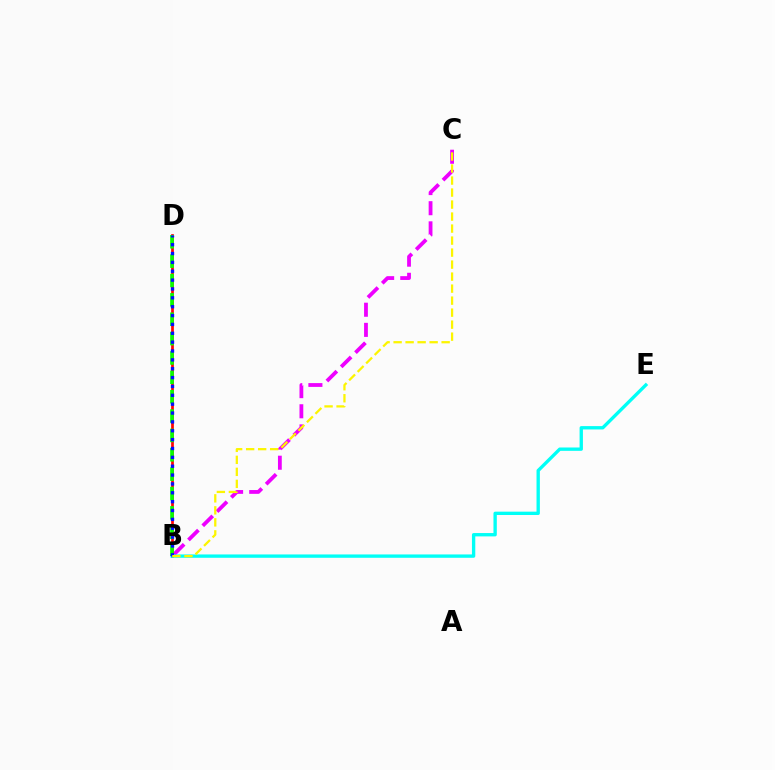{('B', 'C'): [{'color': '#ee00ff', 'line_style': 'dashed', 'thickness': 2.74}, {'color': '#fcf500', 'line_style': 'dashed', 'thickness': 1.63}], ('B', 'D'): [{'color': '#ff0000', 'line_style': 'solid', 'thickness': 1.95}, {'color': '#08ff00', 'line_style': 'dashed', 'thickness': 2.63}, {'color': '#0010ff', 'line_style': 'dotted', 'thickness': 2.41}], ('B', 'E'): [{'color': '#00fff6', 'line_style': 'solid', 'thickness': 2.41}]}